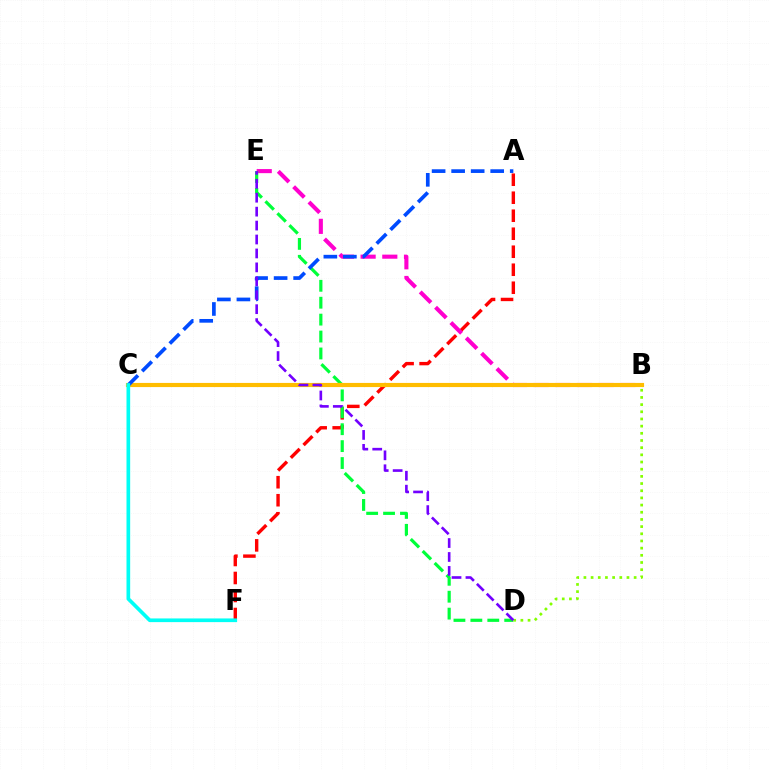{('A', 'F'): [{'color': '#ff0000', 'line_style': 'dashed', 'thickness': 2.45}], ('B', 'E'): [{'color': '#ff00cf', 'line_style': 'dashed', 'thickness': 2.95}], ('D', 'E'): [{'color': '#00ff39', 'line_style': 'dashed', 'thickness': 2.3}, {'color': '#7200ff', 'line_style': 'dashed', 'thickness': 1.89}], ('B', 'D'): [{'color': '#84ff00', 'line_style': 'dotted', 'thickness': 1.95}], ('B', 'C'): [{'color': '#ffbd00', 'line_style': 'solid', 'thickness': 2.99}], ('A', 'C'): [{'color': '#004bff', 'line_style': 'dashed', 'thickness': 2.65}], ('C', 'F'): [{'color': '#00fff6', 'line_style': 'solid', 'thickness': 2.65}]}